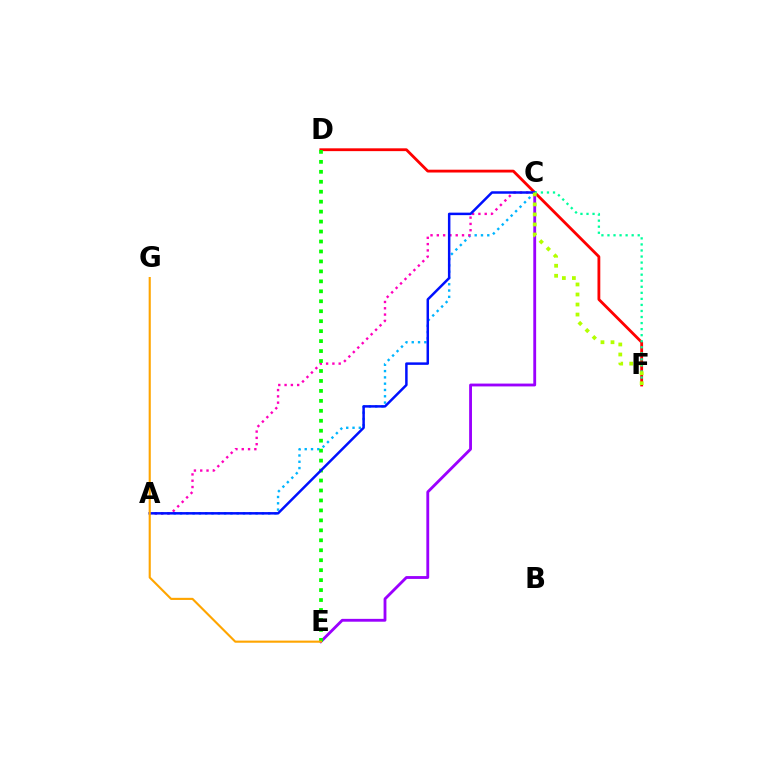{('D', 'F'): [{'color': '#ff0000', 'line_style': 'solid', 'thickness': 2.03}], ('A', 'C'): [{'color': '#00b5ff', 'line_style': 'dotted', 'thickness': 1.71}, {'color': '#ff00bd', 'line_style': 'dotted', 'thickness': 1.71}, {'color': '#0010ff', 'line_style': 'solid', 'thickness': 1.79}], ('C', 'E'): [{'color': '#9b00ff', 'line_style': 'solid', 'thickness': 2.04}], ('D', 'E'): [{'color': '#08ff00', 'line_style': 'dotted', 'thickness': 2.71}], ('C', 'F'): [{'color': '#00ff9d', 'line_style': 'dotted', 'thickness': 1.64}, {'color': '#b3ff00', 'line_style': 'dotted', 'thickness': 2.72}], ('E', 'G'): [{'color': '#ffa500', 'line_style': 'solid', 'thickness': 1.53}]}